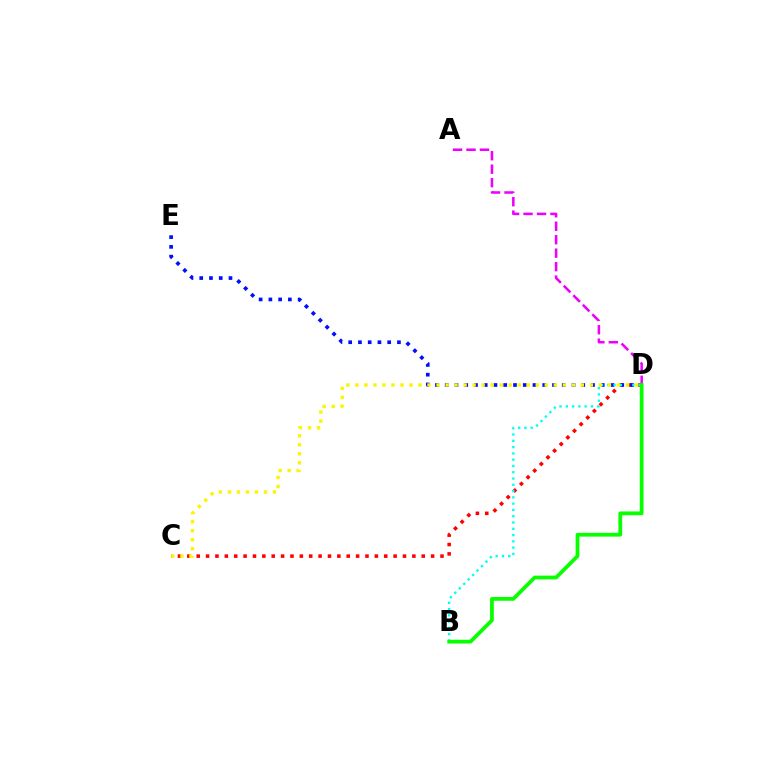{('A', 'D'): [{'color': '#ee00ff', 'line_style': 'dashed', 'thickness': 1.83}], ('C', 'D'): [{'color': '#ff0000', 'line_style': 'dotted', 'thickness': 2.55}, {'color': '#fcf500', 'line_style': 'dotted', 'thickness': 2.45}], ('D', 'E'): [{'color': '#0010ff', 'line_style': 'dotted', 'thickness': 2.65}], ('B', 'D'): [{'color': '#00fff6', 'line_style': 'dotted', 'thickness': 1.71}, {'color': '#08ff00', 'line_style': 'solid', 'thickness': 2.71}]}